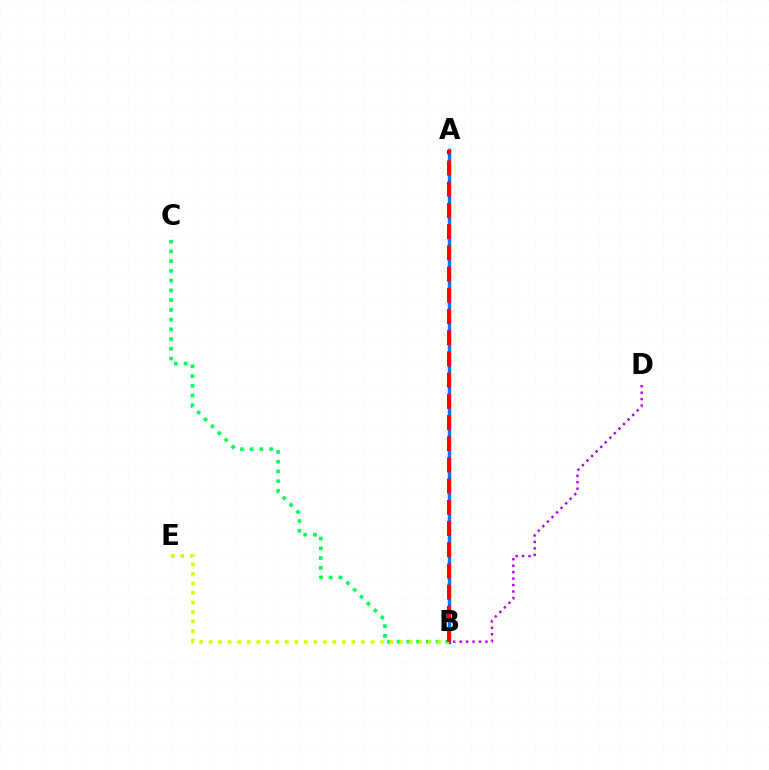{('B', 'C'): [{'color': '#00ff5c', 'line_style': 'dotted', 'thickness': 2.65}], ('A', 'B'): [{'color': '#0074ff', 'line_style': 'solid', 'thickness': 2.49}, {'color': '#ff0000', 'line_style': 'dashed', 'thickness': 2.88}], ('B', 'D'): [{'color': '#b900ff', 'line_style': 'dotted', 'thickness': 1.75}], ('B', 'E'): [{'color': '#d1ff00', 'line_style': 'dotted', 'thickness': 2.59}]}